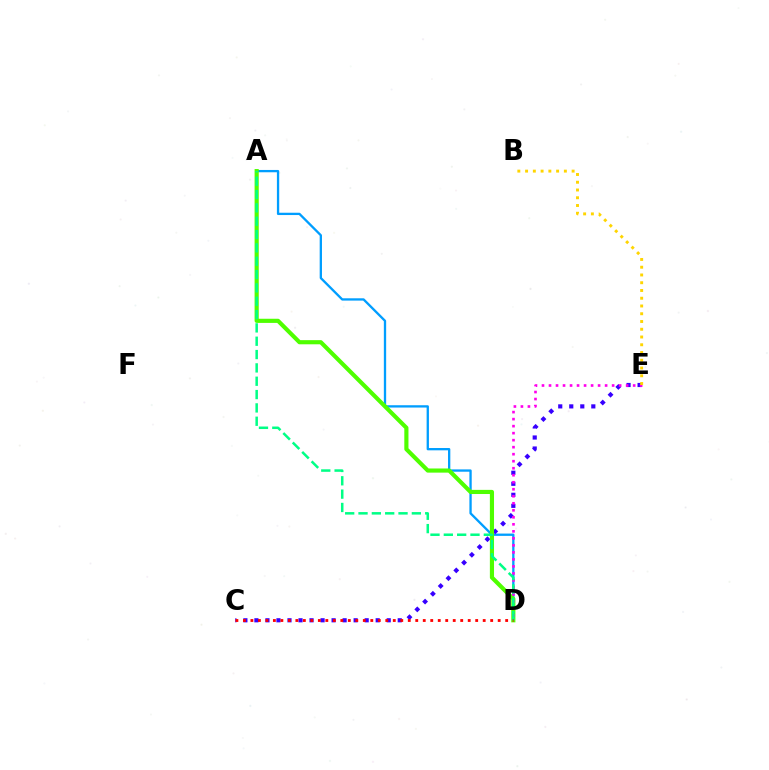{('A', 'D'): [{'color': '#009eff', 'line_style': 'solid', 'thickness': 1.66}, {'color': '#4fff00', 'line_style': 'solid', 'thickness': 2.99}, {'color': '#00ff86', 'line_style': 'dashed', 'thickness': 1.81}], ('C', 'E'): [{'color': '#3700ff', 'line_style': 'dotted', 'thickness': 3.0}], ('D', 'E'): [{'color': '#ff00ed', 'line_style': 'dotted', 'thickness': 1.91}], ('B', 'E'): [{'color': '#ffd500', 'line_style': 'dotted', 'thickness': 2.11}], ('C', 'D'): [{'color': '#ff0000', 'line_style': 'dotted', 'thickness': 2.04}]}